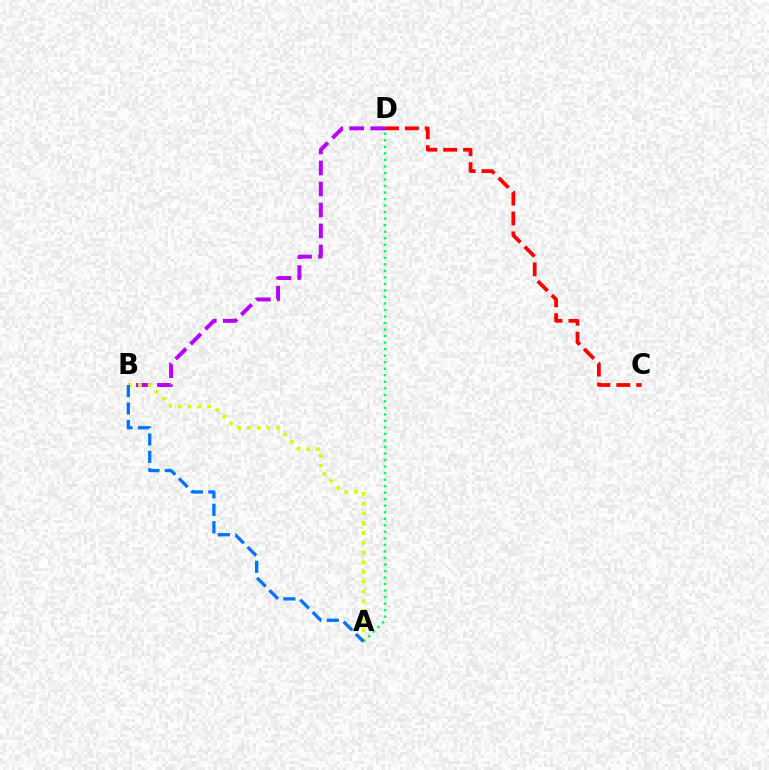{('A', 'D'): [{'color': '#00ff5c', 'line_style': 'dotted', 'thickness': 1.77}], ('B', 'D'): [{'color': '#b900ff', 'line_style': 'dashed', 'thickness': 2.85}], ('A', 'B'): [{'color': '#d1ff00', 'line_style': 'dotted', 'thickness': 2.65}, {'color': '#0074ff', 'line_style': 'dashed', 'thickness': 2.37}], ('C', 'D'): [{'color': '#ff0000', 'line_style': 'dashed', 'thickness': 2.7}]}